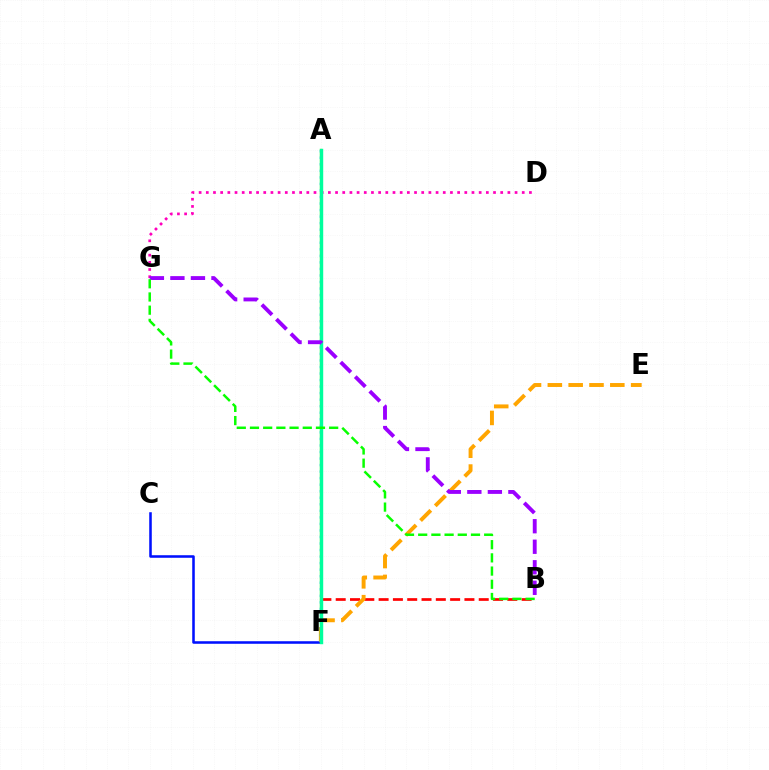{('B', 'F'): [{'color': '#ff0000', 'line_style': 'dashed', 'thickness': 1.94}], ('C', 'F'): [{'color': '#0010ff', 'line_style': 'solid', 'thickness': 1.83}], ('A', 'F'): [{'color': '#b3ff00', 'line_style': 'solid', 'thickness': 1.61}, {'color': '#00b5ff', 'line_style': 'dotted', 'thickness': 1.78}, {'color': '#00ff9d', 'line_style': 'solid', 'thickness': 2.46}], ('D', 'G'): [{'color': '#ff00bd', 'line_style': 'dotted', 'thickness': 1.95}], ('E', 'F'): [{'color': '#ffa500', 'line_style': 'dashed', 'thickness': 2.83}], ('B', 'G'): [{'color': '#9b00ff', 'line_style': 'dashed', 'thickness': 2.79}, {'color': '#08ff00', 'line_style': 'dashed', 'thickness': 1.79}]}